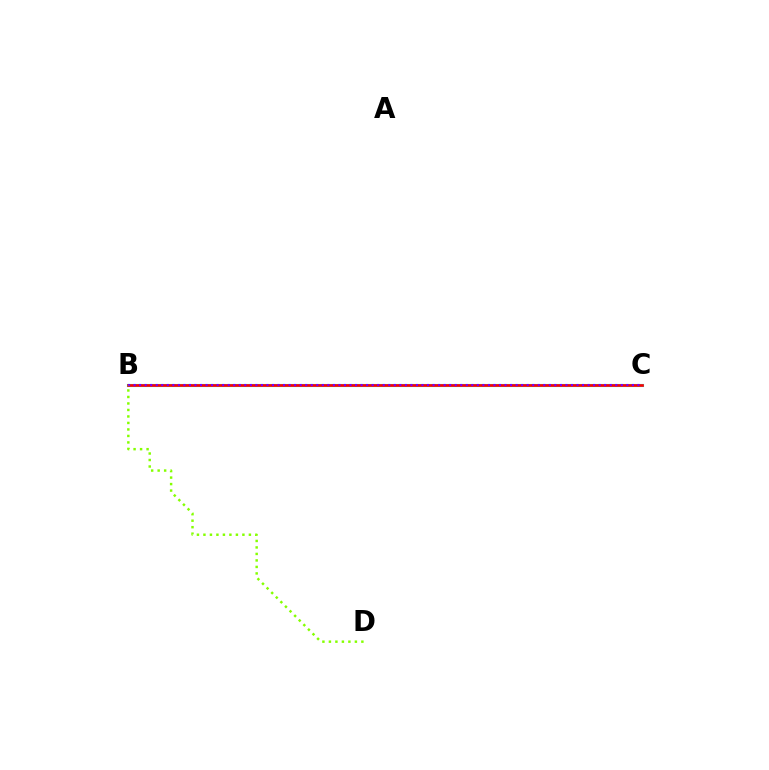{('B', 'C'): [{'color': '#00fff6', 'line_style': 'solid', 'thickness': 2.24}, {'color': '#ff0000', 'line_style': 'solid', 'thickness': 1.93}, {'color': '#7200ff', 'line_style': 'dotted', 'thickness': 1.5}], ('B', 'D'): [{'color': '#84ff00', 'line_style': 'dotted', 'thickness': 1.76}]}